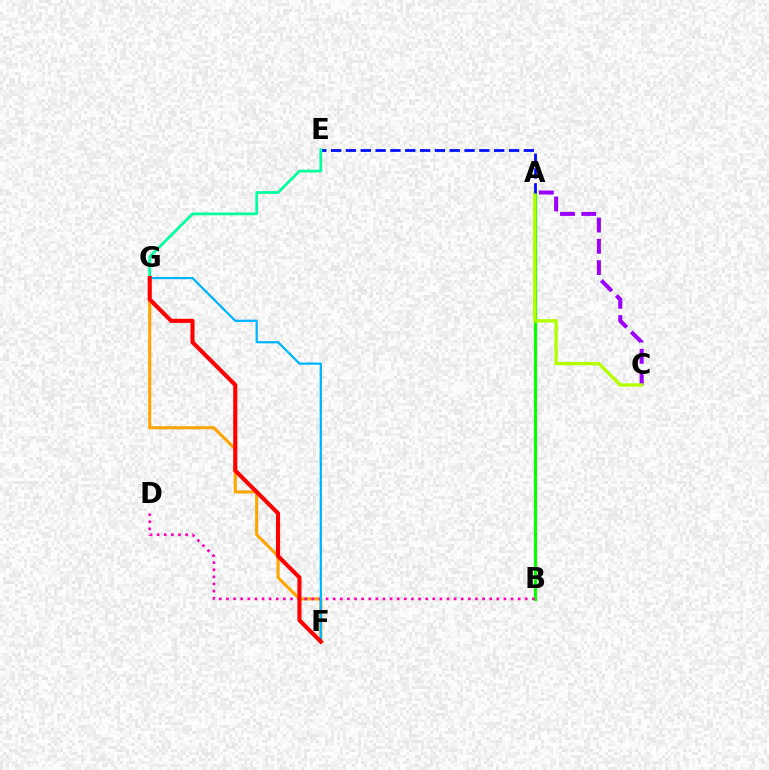{('A', 'C'): [{'color': '#9b00ff', 'line_style': 'dashed', 'thickness': 2.89}, {'color': '#b3ff00', 'line_style': 'solid', 'thickness': 2.42}], ('F', 'G'): [{'color': '#ffa500', 'line_style': 'solid', 'thickness': 2.23}, {'color': '#00b5ff', 'line_style': 'solid', 'thickness': 1.63}, {'color': '#ff0000', 'line_style': 'solid', 'thickness': 2.95}], ('A', 'B'): [{'color': '#08ff00', 'line_style': 'solid', 'thickness': 2.28}], ('B', 'D'): [{'color': '#ff00bd', 'line_style': 'dotted', 'thickness': 1.93}], ('A', 'E'): [{'color': '#0010ff', 'line_style': 'dashed', 'thickness': 2.01}], ('E', 'G'): [{'color': '#00ff9d', 'line_style': 'solid', 'thickness': 1.99}]}